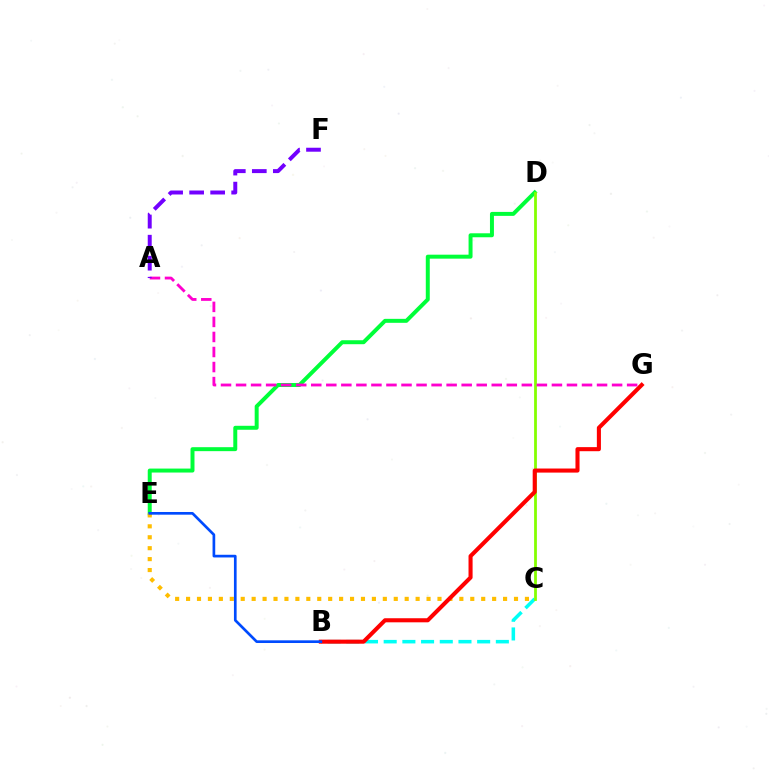{('D', 'E'): [{'color': '#00ff39', 'line_style': 'solid', 'thickness': 2.86}], ('B', 'C'): [{'color': '#00fff6', 'line_style': 'dashed', 'thickness': 2.54}], ('C', 'E'): [{'color': '#ffbd00', 'line_style': 'dotted', 'thickness': 2.97}], ('C', 'D'): [{'color': '#84ff00', 'line_style': 'solid', 'thickness': 2.0}], ('B', 'G'): [{'color': '#ff0000', 'line_style': 'solid', 'thickness': 2.93}], ('A', 'G'): [{'color': '#ff00cf', 'line_style': 'dashed', 'thickness': 2.04}], ('B', 'E'): [{'color': '#004bff', 'line_style': 'solid', 'thickness': 1.93}], ('A', 'F'): [{'color': '#7200ff', 'line_style': 'dashed', 'thickness': 2.85}]}